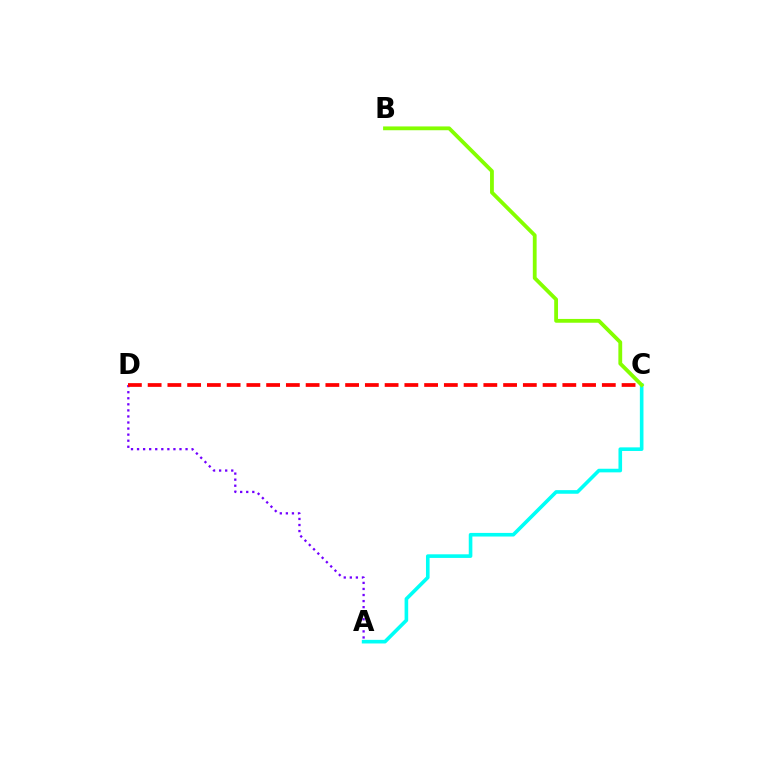{('A', 'D'): [{'color': '#7200ff', 'line_style': 'dotted', 'thickness': 1.65}], ('A', 'C'): [{'color': '#00fff6', 'line_style': 'solid', 'thickness': 2.6}], ('C', 'D'): [{'color': '#ff0000', 'line_style': 'dashed', 'thickness': 2.68}], ('B', 'C'): [{'color': '#84ff00', 'line_style': 'solid', 'thickness': 2.74}]}